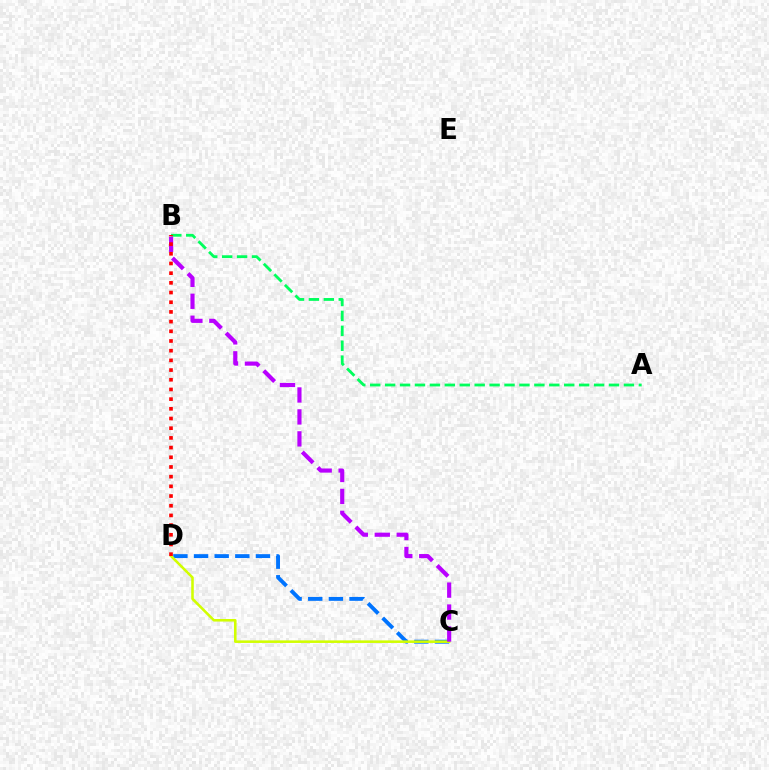{('A', 'B'): [{'color': '#00ff5c', 'line_style': 'dashed', 'thickness': 2.03}], ('C', 'D'): [{'color': '#0074ff', 'line_style': 'dashed', 'thickness': 2.8}, {'color': '#d1ff00', 'line_style': 'solid', 'thickness': 1.84}], ('B', 'C'): [{'color': '#b900ff', 'line_style': 'dashed', 'thickness': 2.98}], ('B', 'D'): [{'color': '#ff0000', 'line_style': 'dotted', 'thickness': 2.63}]}